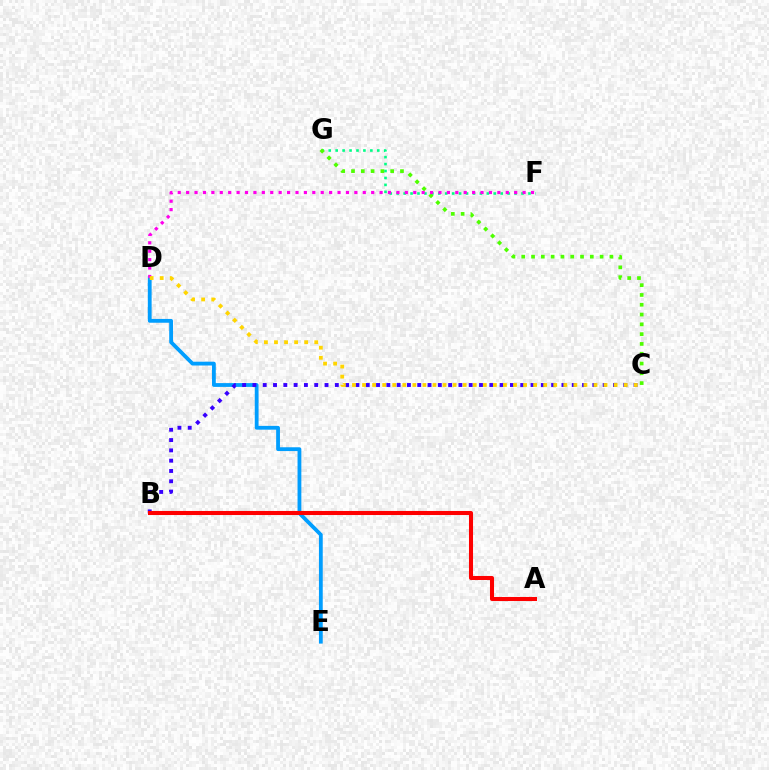{('F', 'G'): [{'color': '#00ff86', 'line_style': 'dotted', 'thickness': 1.88}], ('C', 'G'): [{'color': '#4fff00', 'line_style': 'dotted', 'thickness': 2.66}], ('D', 'E'): [{'color': '#009eff', 'line_style': 'solid', 'thickness': 2.74}], ('B', 'C'): [{'color': '#3700ff', 'line_style': 'dotted', 'thickness': 2.8}], ('A', 'B'): [{'color': '#ff0000', 'line_style': 'solid', 'thickness': 2.92}], ('D', 'F'): [{'color': '#ff00ed', 'line_style': 'dotted', 'thickness': 2.29}], ('C', 'D'): [{'color': '#ffd500', 'line_style': 'dotted', 'thickness': 2.73}]}